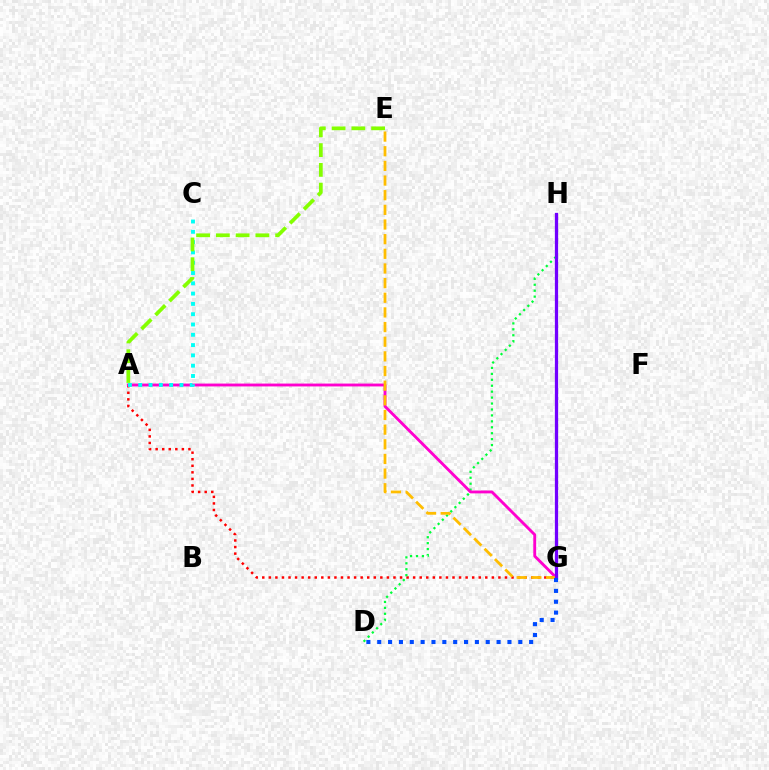{('A', 'G'): [{'color': '#ff0000', 'line_style': 'dotted', 'thickness': 1.78}, {'color': '#ff00cf', 'line_style': 'solid', 'thickness': 2.06}], ('D', 'H'): [{'color': '#00ff39', 'line_style': 'dotted', 'thickness': 1.61}], ('E', 'G'): [{'color': '#ffbd00', 'line_style': 'dashed', 'thickness': 1.99}], ('A', 'C'): [{'color': '#00fff6', 'line_style': 'dotted', 'thickness': 2.8}], ('G', 'H'): [{'color': '#7200ff', 'line_style': 'solid', 'thickness': 2.34}], ('D', 'G'): [{'color': '#004bff', 'line_style': 'dotted', 'thickness': 2.95}], ('A', 'E'): [{'color': '#84ff00', 'line_style': 'dashed', 'thickness': 2.68}]}